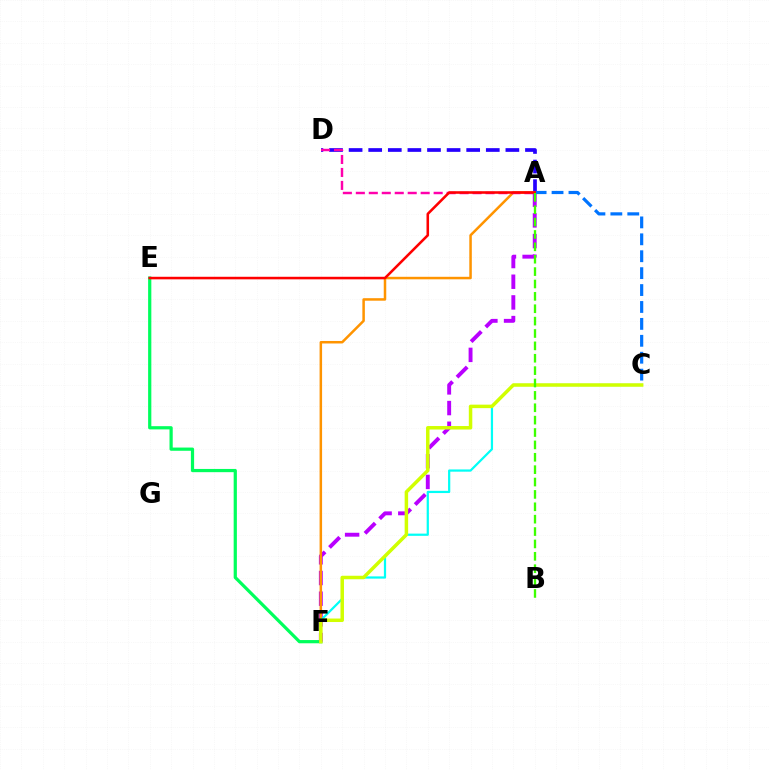{('E', 'F'): [{'color': '#00ff5c', 'line_style': 'solid', 'thickness': 2.32}], ('A', 'D'): [{'color': '#2500ff', 'line_style': 'dashed', 'thickness': 2.66}, {'color': '#ff00ac', 'line_style': 'dashed', 'thickness': 1.76}], ('A', 'F'): [{'color': '#b900ff', 'line_style': 'dashed', 'thickness': 2.81}, {'color': '#ff9400', 'line_style': 'solid', 'thickness': 1.81}], ('A', 'C'): [{'color': '#0074ff', 'line_style': 'dashed', 'thickness': 2.3}], ('C', 'F'): [{'color': '#00fff6', 'line_style': 'solid', 'thickness': 1.6}, {'color': '#d1ff00', 'line_style': 'solid', 'thickness': 2.51}], ('A', 'E'): [{'color': '#ff0000', 'line_style': 'solid', 'thickness': 1.84}], ('A', 'B'): [{'color': '#3dff00', 'line_style': 'dashed', 'thickness': 1.68}]}